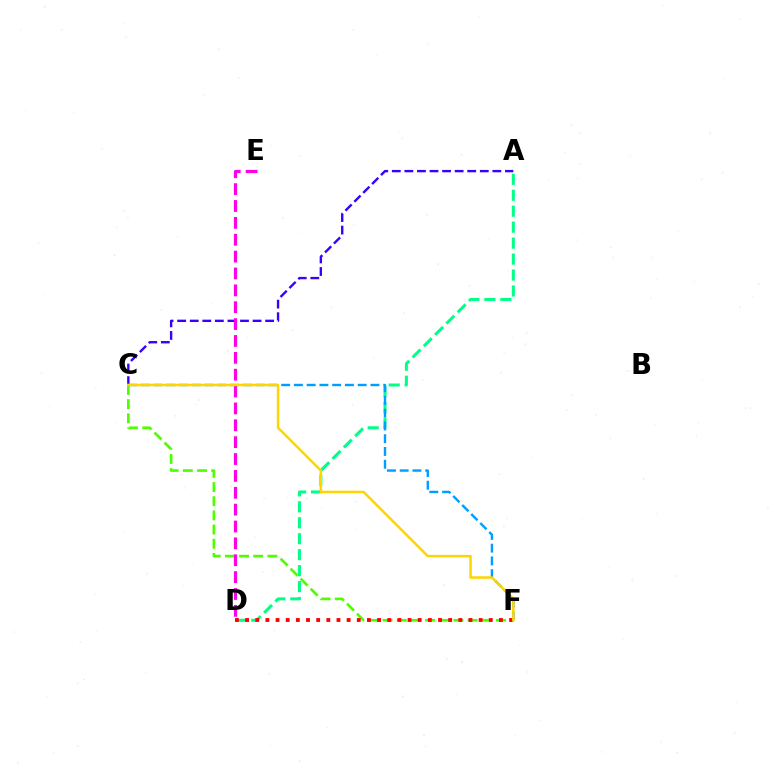{('A', 'D'): [{'color': '#00ff86', 'line_style': 'dashed', 'thickness': 2.17}], ('A', 'C'): [{'color': '#3700ff', 'line_style': 'dashed', 'thickness': 1.71}], ('C', 'F'): [{'color': '#4fff00', 'line_style': 'dashed', 'thickness': 1.93}, {'color': '#009eff', 'line_style': 'dashed', 'thickness': 1.73}, {'color': '#ffd500', 'line_style': 'solid', 'thickness': 1.79}], ('D', 'E'): [{'color': '#ff00ed', 'line_style': 'dashed', 'thickness': 2.29}], ('D', 'F'): [{'color': '#ff0000', 'line_style': 'dotted', 'thickness': 2.76}]}